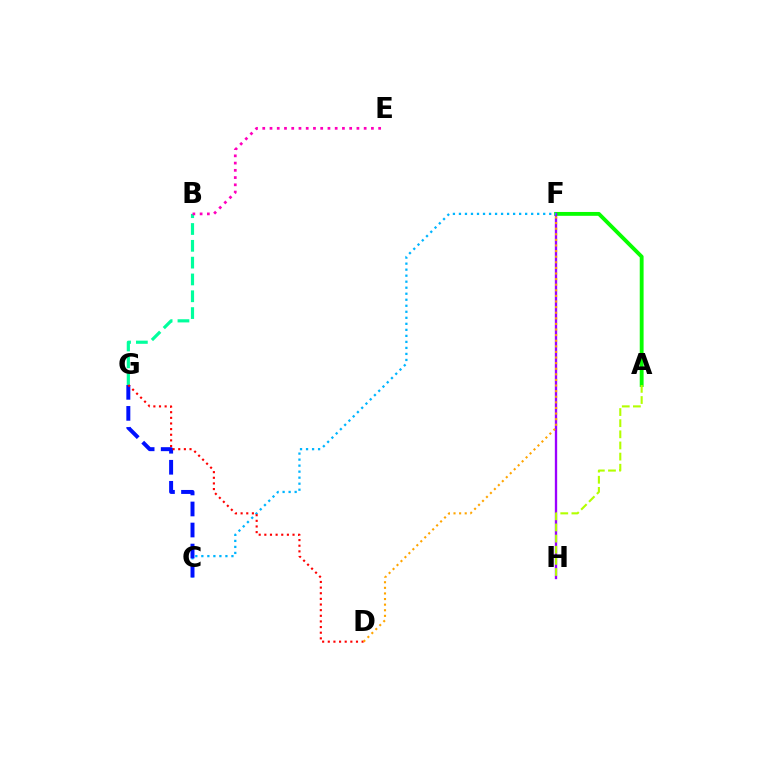{('A', 'F'): [{'color': '#08ff00', 'line_style': 'solid', 'thickness': 2.78}], ('B', 'G'): [{'color': '#00ff9d', 'line_style': 'dashed', 'thickness': 2.28}], ('F', 'H'): [{'color': '#9b00ff', 'line_style': 'solid', 'thickness': 1.67}], ('A', 'H'): [{'color': '#b3ff00', 'line_style': 'dashed', 'thickness': 1.51}], ('C', 'F'): [{'color': '#00b5ff', 'line_style': 'dotted', 'thickness': 1.64}], ('B', 'E'): [{'color': '#ff00bd', 'line_style': 'dotted', 'thickness': 1.97}], ('C', 'G'): [{'color': '#0010ff', 'line_style': 'dashed', 'thickness': 2.86}], ('D', 'G'): [{'color': '#ff0000', 'line_style': 'dotted', 'thickness': 1.53}], ('D', 'F'): [{'color': '#ffa500', 'line_style': 'dotted', 'thickness': 1.52}]}